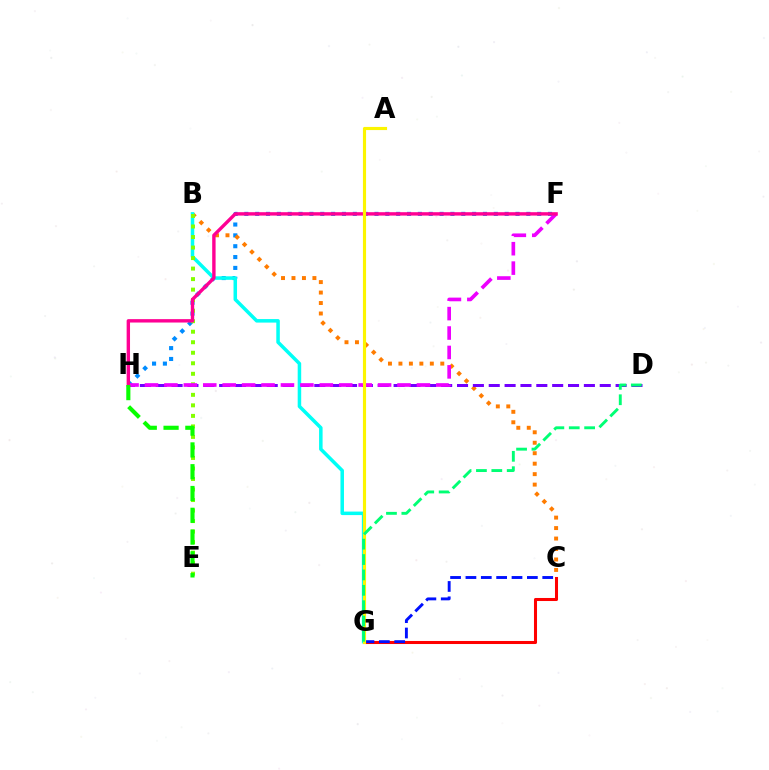{('C', 'G'): [{'color': '#ff0000', 'line_style': 'solid', 'thickness': 2.19}, {'color': '#0010ff', 'line_style': 'dashed', 'thickness': 2.09}], ('F', 'H'): [{'color': '#008cff', 'line_style': 'dotted', 'thickness': 2.95}, {'color': '#ee00ff', 'line_style': 'dashed', 'thickness': 2.64}, {'color': '#ff0094', 'line_style': 'solid', 'thickness': 2.44}], ('B', 'C'): [{'color': '#ff7c00', 'line_style': 'dotted', 'thickness': 2.84}], ('D', 'H'): [{'color': '#7200ff', 'line_style': 'dashed', 'thickness': 2.15}], ('B', 'G'): [{'color': '#00fff6', 'line_style': 'solid', 'thickness': 2.53}], ('B', 'E'): [{'color': '#84ff00', 'line_style': 'dotted', 'thickness': 2.86}], ('E', 'H'): [{'color': '#08ff00', 'line_style': 'dashed', 'thickness': 2.96}], ('A', 'G'): [{'color': '#fcf500', 'line_style': 'solid', 'thickness': 2.26}], ('D', 'G'): [{'color': '#00ff74', 'line_style': 'dashed', 'thickness': 2.09}]}